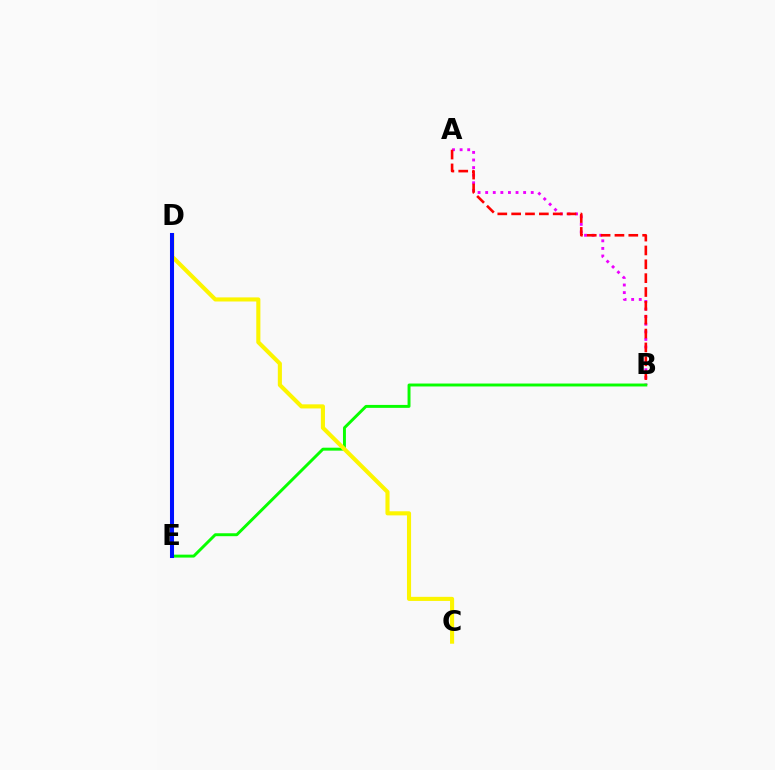{('A', 'B'): [{'color': '#ee00ff', 'line_style': 'dotted', 'thickness': 2.06}, {'color': '#ff0000', 'line_style': 'dashed', 'thickness': 1.88}], ('B', 'E'): [{'color': '#08ff00', 'line_style': 'solid', 'thickness': 2.11}], ('C', 'D'): [{'color': '#fcf500', 'line_style': 'solid', 'thickness': 2.95}], ('D', 'E'): [{'color': '#00fff6', 'line_style': 'dashed', 'thickness': 1.74}, {'color': '#0010ff', 'line_style': 'solid', 'thickness': 2.92}]}